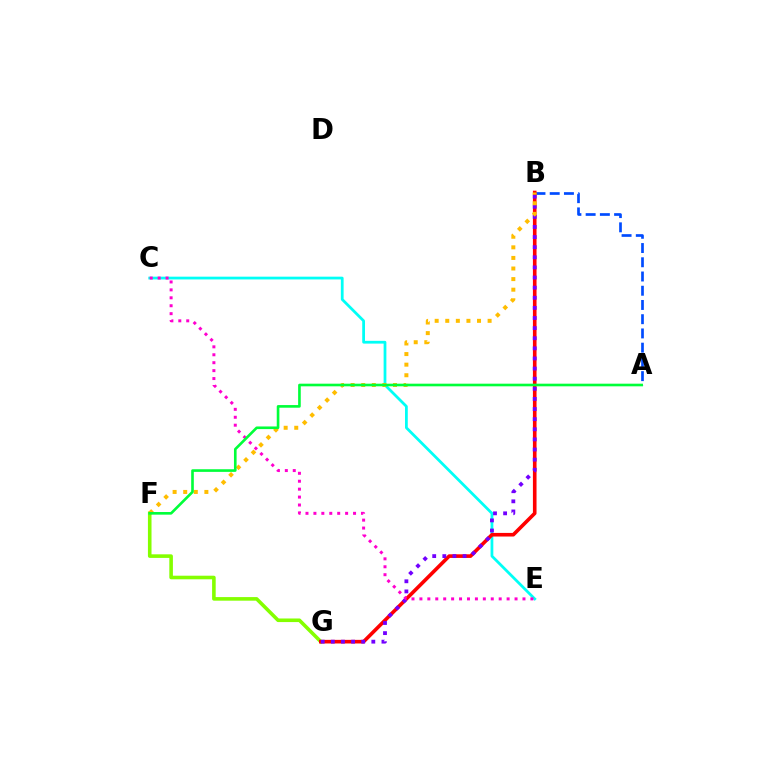{('C', 'E'): [{'color': '#00fff6', 'line_style': 'solid', 'thickness': 1.99}, {'color': '#ff00cf', 'line_style': 'dotted', 'thickness': 2.15}], ('F', 'G'): [{'color': '#84ff00', 'line_style': 'solid', 'thickness': 2.58}], ('A', 'B'): [{'color': '#004bff', 'line_style': 'dashed', 'thickness': 1.93}], ('B', 'G'): [{'color': '#ff0000', 'line_style': 'solid', 'thickness': 2.6}, {'color': '#7200ff', 'line_style': 'dotted', 'thickness': 2.75}], ('B', 'F'): [{'color': '#ffbd00', 'line_style': 'dotted', 'thickness': 2.88}], ('A', 'F'): [{'color': '#00ff39', 'line_style': 'solid', 'thickness': 1.9}]}